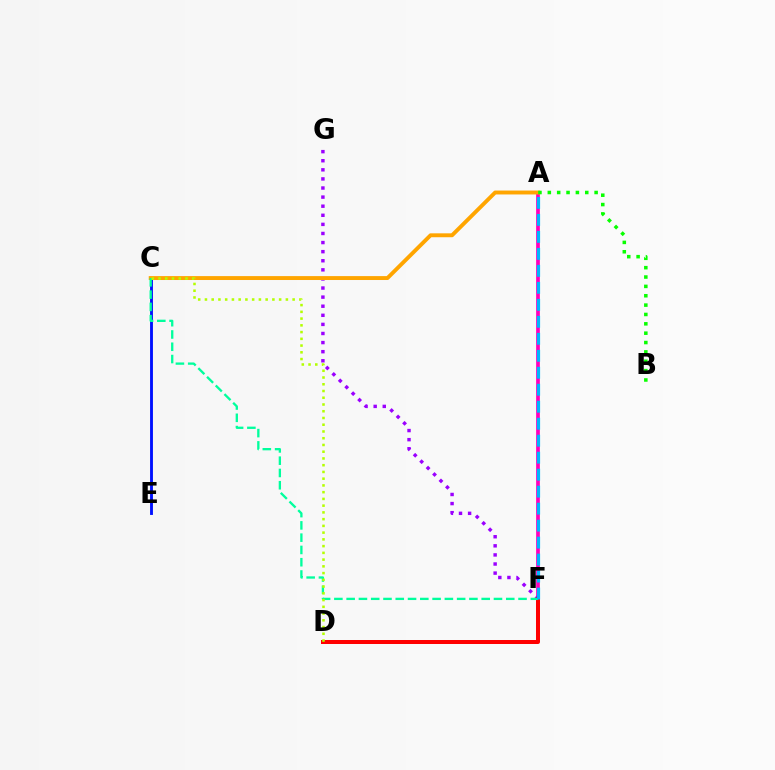{('A', 'F'): [{'color': '#ff00bd', 'line_style': 'solid', 'thickness': 2.67}, {'color': '#00b5ff', 'line_style': 'dashed', 'thickness': 2.31}], ('F', 'G'): [{'color': '#9b00ff', 'line_style': 'dotted', 'thickness': 2.47}], ('D', 'F'): [{'color': '#ff0000', 'line_style': 'solid', 'thickness': 2.88}], ('C', 'E'): [{'color': '#0010ff', 'line_style': 'solid', 'thickness': 2.06}], ('A', 'C'): [{'color': '#ffa500', 'line_style': 'solid', 'thickness': 2.81}], ('C', 'F'): [{'color': '#00ff9d', 'line_style': 'dashed', 'thickness': 1.67}], ('C', 'D'): [{'color': '#b3ff00', 'line_style': 'dotted', 'thickness': 1.83}], ('A', 'B'): [{'color': '#08ff00', 'line_style': 'dotted', 'thickness': 2.54}]}